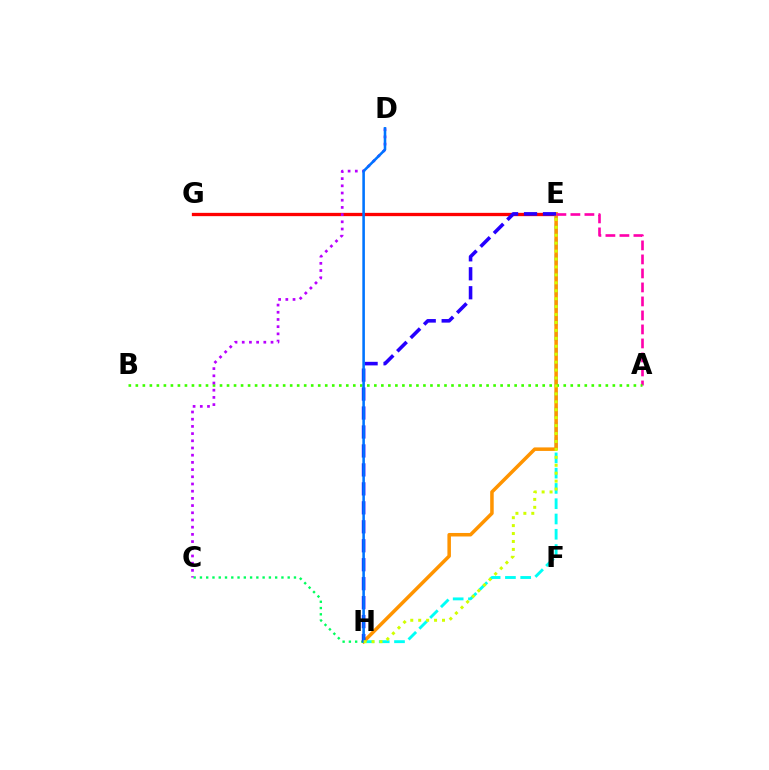{('E', 'G'): [{'color': '#ff0000', 'line_style': 'solid', 'thickness': 2.37}], ('E', 'H'): [{'color': '#00fff6', 'line_style': 'dashed', 'thickness': 2.08}, {'color': '#ff9400', 'line_style': 'solid', 'thickness': 2.53}, {'color': '#2500ff', 'line_style': 'dashed', 'thickness': 2.58}, {'color': '#d1ff00', 'line_style': 'dotted', 'thickness': 2.16}], ('A', 'E'): [{'color': '#ff00ac', 'line_style': 'dashed', 'thickness': 1.9}], ('A', 'B'): [{'color': '#3dff00', 'line_style': 'dotted', 'thickness': 1.91}], ('C', 'H'): [{'color': '#00ff5c', 'line_style': 'dotted', 'thickness': 1.7}], ('C', 'D'): [{'color': '#b900ff', 'line_style': 'dotted', 'thickness': 1.96}], ('D', 'H'): [{'color': '#0074ff', 'line_style': 'solid', 'thickness': 1.85}]}